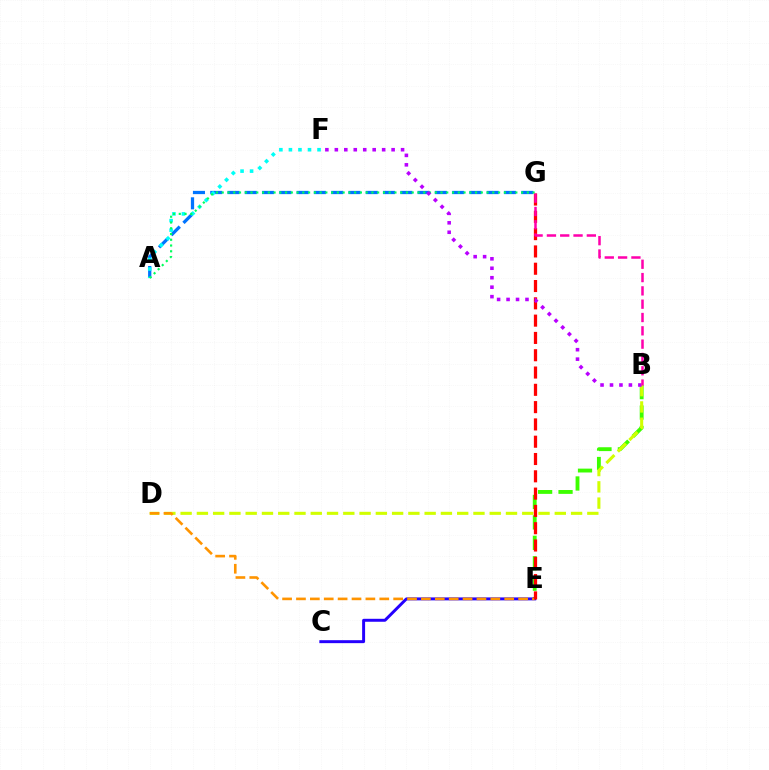{('A', 'G'): [{'color': '#0074ff', 'line_style': 'dashed', 'thickness': 2.35}, {'color': '#00ff5c', 'line_style': 'dotted', 'thickness': 1.56}], ('B', 'E'): [{'color': '#3dff00', 'line_style': 'dashed', 'thickness': 2.77}], ('A', 'F'): [{'color': '#00fff6', 'line_style': 'dotted', 'thickness': 2.59}], ('C', 'E'): [{'color': '#2500ff', 'line_style': 'solid', 'thickness': 2.13}], ('B', 'D'): [{'color': '#d1ff00', 'line_style': 'dashed', 'thickness': 2.21}], ('D', 'E'): [{'color': '#ff9400', 'line_style': 'dashed', 'thickness': 1.89}], ('E', 'G'): [{'color': '#ff0000', 'line_style': 'dashed', 'thickness': 2.35}], ('B', 'F'): [{'color': '#b900ff', 'line_style': 'dotted', 'thickness': 2.57}], ('B', 'G'): [{'color': '#ff00ac', 'line_style': 'dashed', 'thickness': 1.81}]}